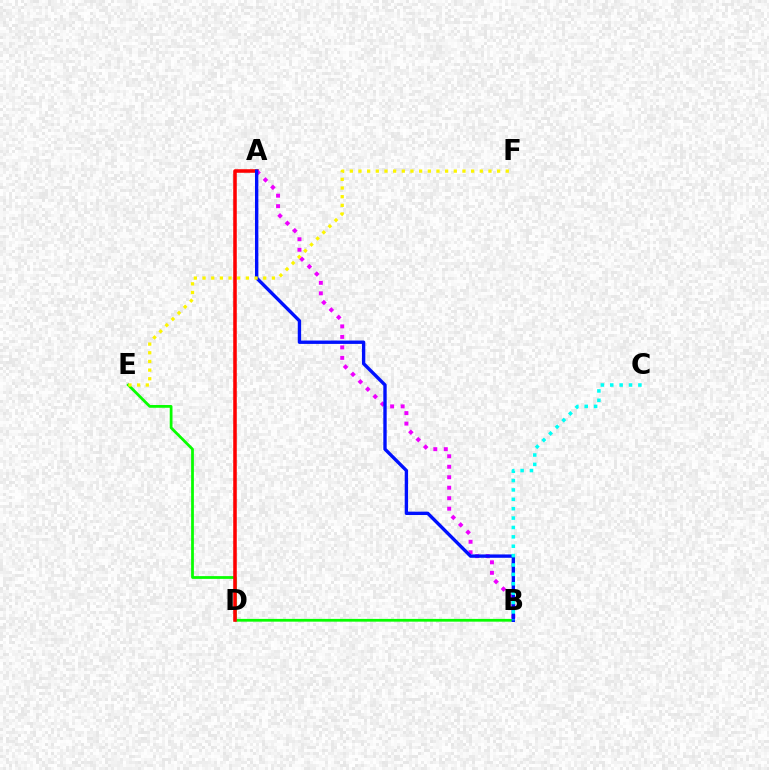{('B', 'E'): [{'color': '#08ff00', 'line_style': 'solid', 'thickness': 1.99}], ('A', 'D'): [{'color': '#ff0000', 'line_style': 'solid', 'thickness': 2.56}], ('A', 'B'): [{'color': '#ee00ff', 'line_style': 'dotted', 'thickness': 2.85}, {'color': '#0010ff', 'line_style': 'solid', 'thickness': 2.42}], ('B', 'C'): [{'color': '#00fff6', 'line_style': 'dotted', 'thickness': 2.55}], ('E', 'F'): [{'color': '#fcf500', 'line_style': 'dotted', 'thickness': 2.35}]}